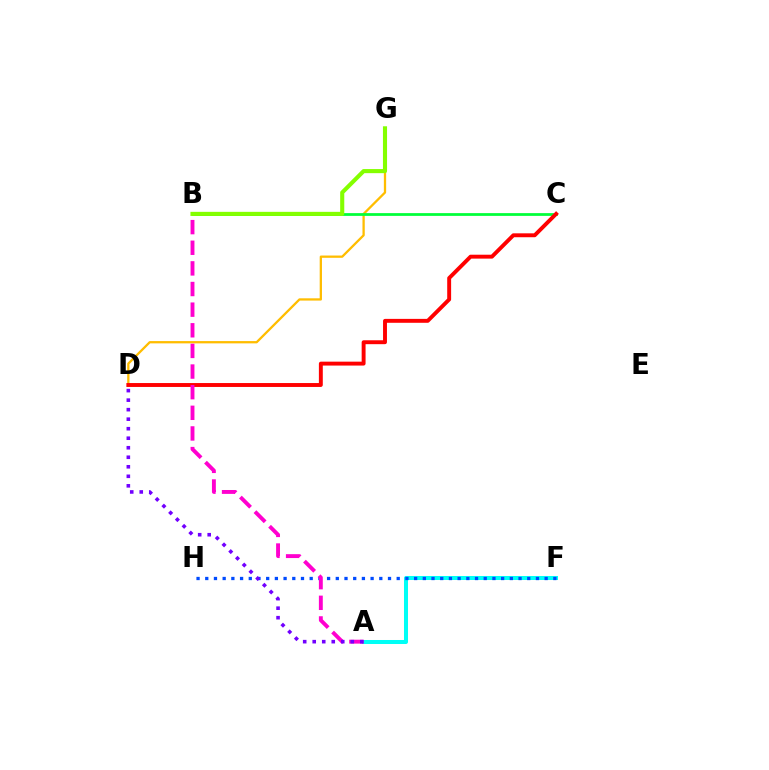{('D', 'G'): [{'color': '#ffbd00', 'line_style': 'solid', 'thickness': 1.64}], ('B', 'C'): [{'color': '#00ff39', 'line_style': 'solid', 'thickness': 1.99}], ('A', 'F'): [{'color': '#00fff6', 'line_style': 'solid', 'thickness': 2.89}], ('B', 'G'): [{'color': '#84ff00', 'line_style': 'solid', 'thickness': 2.95}], ('C', 'D'): [{'color': '#ff0000', 'line_style': 'solid', 'thickness': 2.81}], ('F', 'H'): [{'color': '#004bff', 'line_style': 'dotted', 'thickness': 2.36}], ('A', 'B'): [{'color': '#ff00cf', 'line_style': 'dashed', 'thickness': 2.8}], ('A', 'D'): [{'color': '#7200ff', 'line_style': 'dotted', 'thickness': 2.59}]}